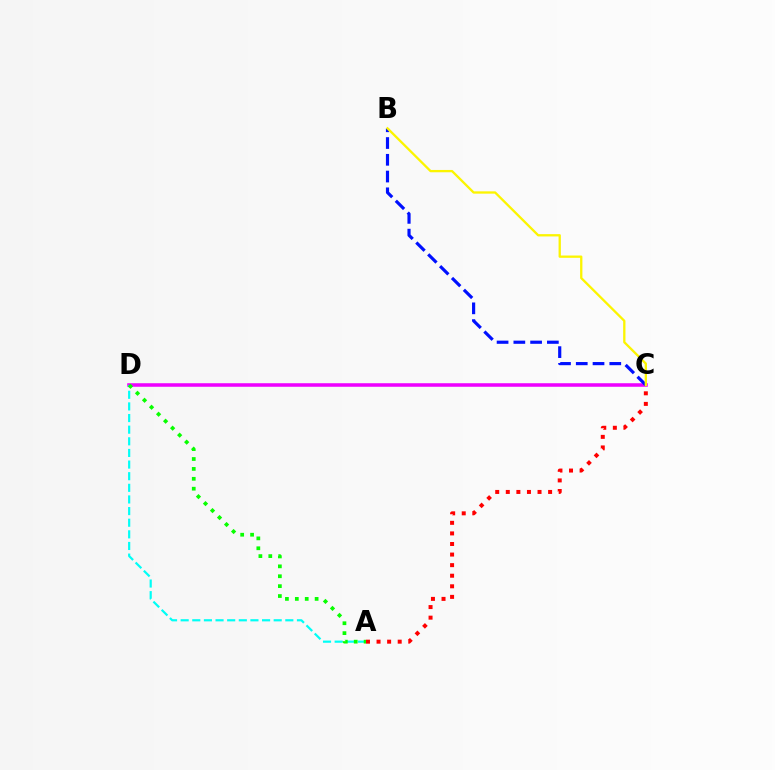{('C', 'D'): [{'color': '#ee00ff', 'line_style': 'solid', 'thickness': 2.55}], ('B', 'C'): [{'color': '#0010ff', 'line_style': 'dashed', 'thickness': 2.28}, {'color': '#fcf500', 'line_style': 'solid', 'thickness': 1.66}], ('A', 'C'): [{'color': '#ff0000', 'line_style': 'dotted', 'thickness': 2.87}], ('A', 'D'): [{'color': '#00fff6', 'line_style': 'dashed', 'thickness': 1.58}, {'color': '#08ff00', 'line_style': 'dotted', 'thickness': 2.69}]}